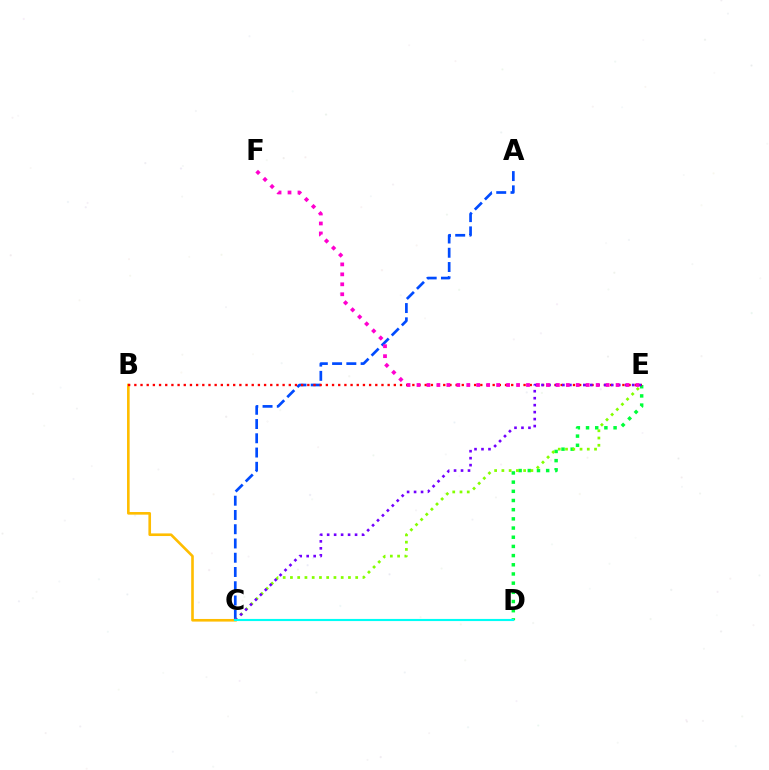{('A', 'C'): [{'color': '#004bff', 'line_style': 'dashed', 'thickness': 1.94}], ('D', 'E'): [{'color': '#00ff39', 'line_style': 'dotted', 'thickness': 2.49}], ('C', 'E'): [{'color': '#84ff00', 'line_style': 'dotted', 'thickness': 1.97}, {'color': '#7200ff', 'line_style': 'dotted', 'thickness': 1.9}], ('B', 'C'): [{'color': '#ffbd00', 'line_style': 'solid', 'thickness': 1.89}], ('B', 'E'): [{'color': '#ff0000', 'line_style': 'dotted', 'thickness': 1.68}], ('C', 'D'): [{'color': '#00fff6', 'line_style': 'solid', 'thickness': 1.54}], ('E', 'F'): [{'color': '#ff00cf', 'line_style': 'dotted', 'thickness': 2.7}]}